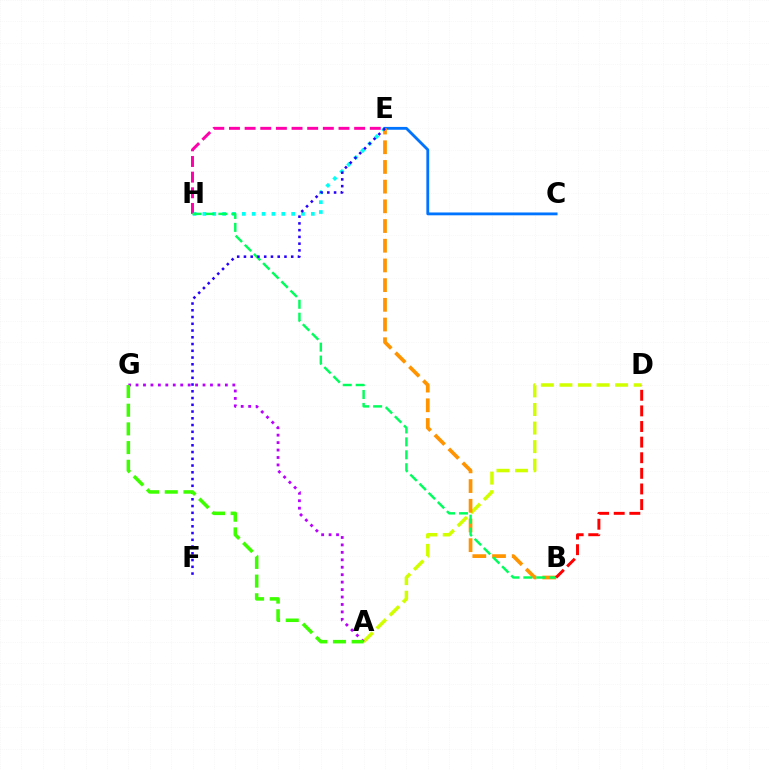{('E', 'H'): [{'color': '#00fff6', 'line_style': 'dotted', 'thickness': 2.68}, {'color': '#ff00ac', 'line_style': 'dashed', 'thickness': 2.13}], ('A', 'D'): [{'color': '#d1ff00', 'line_style': 'dashed', 'thickness': 2.52}], ('C', 'E'): [{'color': '#0074ff', 'line_style': 'solid', 'thickness': 2.04}], ('B', 'E'): [{'color': '#ff9400', 'line_style': 'dashed', 'thickness': 2.68}], ('B', 'H'): [{'color': '#00ff5c', 'line_style': 'dashed', 'thickness': 1.76}], ('E', 'F'): [{'color': '#2500ff', 'line_style': 'dotted', 'thickness': 1.83}], ('B', 'D'): [{'color': '#ff0000', 'line_style': 'dashed', 'thickness': 2.12}], ('A', 'G'): [{'color': '#b900ff', 'line_style': 'dotted', 'thickness': 2.02}, {'color': '#3dff00', 'line_style': 'dashed', 'thickness': 2.54}]}